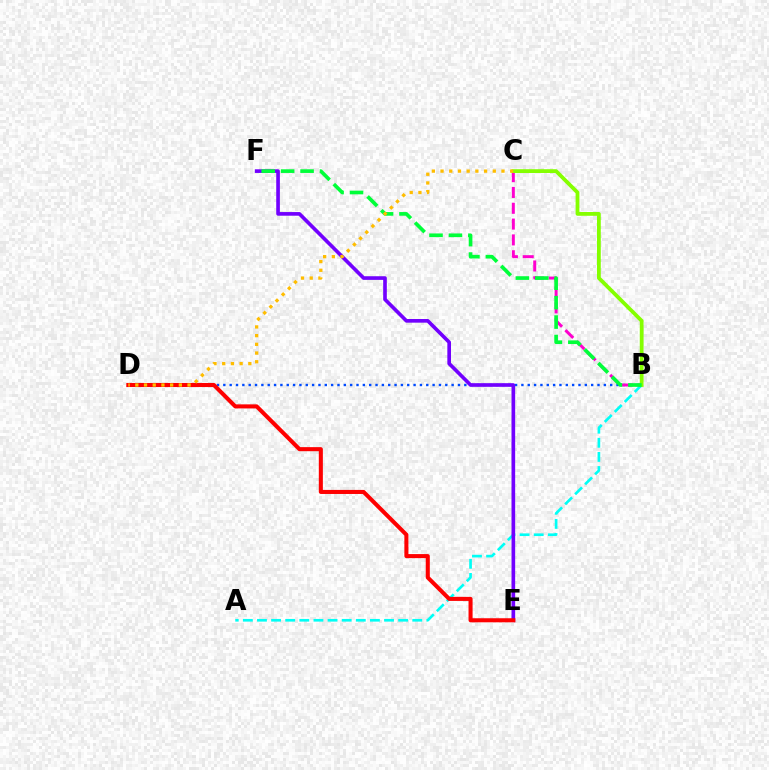{('A', 'B'): [{'color': '#00fff6', 'line_style': 'dashed', 'thickness': 1.92}], ('B', 'D'): [{'color': '#004bff', 'line_style': 'dotted', 'thickness': 1.72}], ('B', 'C'): [{'color': '#ff00cf', 'line_style': 'dashed', 'thickness': 2.15}, {'color': '#84ff00', 'line_style': 'solid', 'thickness': 2.73}], ('E', 'F'): [{'color': '#7200ff', 'line_style': 'solid', 'thickness': 2.63}], ('D', 'E'): [{'color': '#ff0000', 'line_style': 'solid', 'thickness': 2.92}], ('B', 'F'): [{'color': '#00ff39', 'line_style': 'dashed', 'thickness': 2.64}], ('C', 'D'): [{'color': '#ffbd00', 'line_style': 'dotted', 'thickness': 2.37}]}